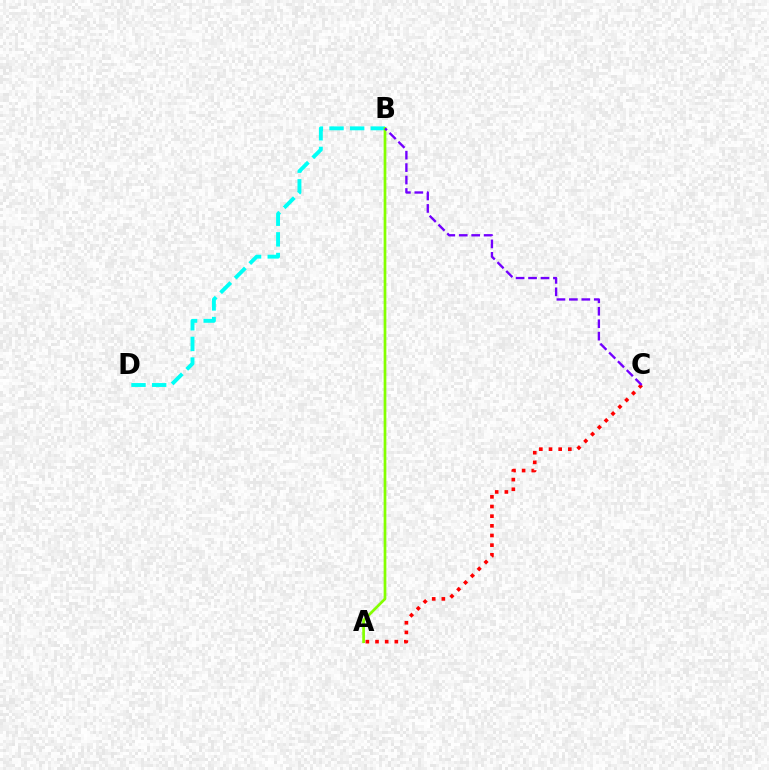{('B', 'D'): [{'color': '#00fff6', 'line_style': 'dashed', 'thickness': 2.8}], ('A', 'B'): [{'color': '#84ff00', 'line_style': 'solid', 'thickness': 1.95}], ('A', 'C'): [{'color': '#ff0000', 'line_style': 'dotted', 'thickness': 2.62}], ('B', 'C'): [{'color': '#7200ff', 'line_style': 'dashed', 'thickness': 1.69}]}